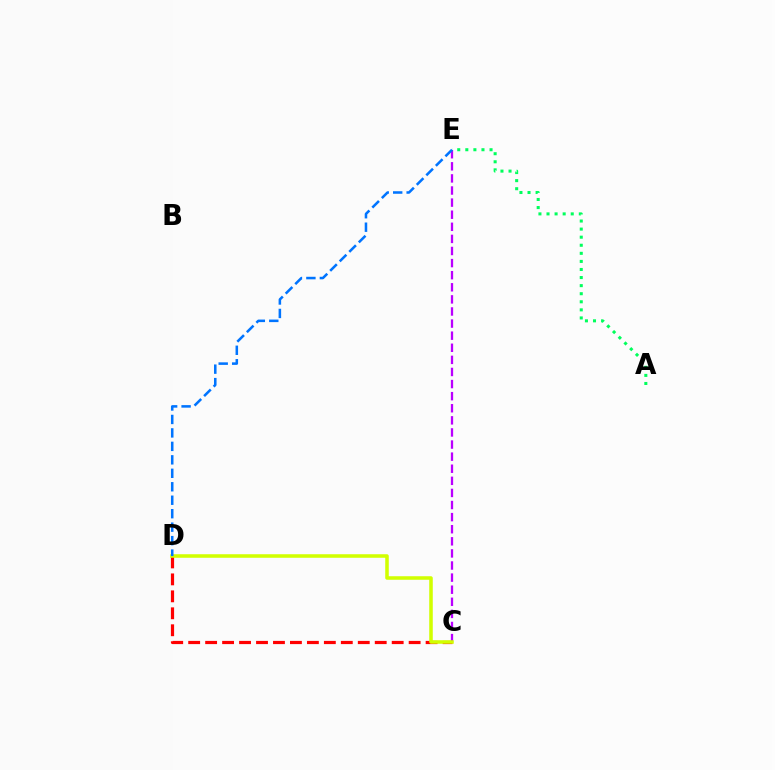{('C', 'E'): [{'color': '#b900ff', 'line_style': 'dashed', 'thickness': 1.64}], ('C', 'D'): [{'color': '#ff0000', 'line_style': 'dashed', 'thickness': 2.3}, {'color': '#d1ff00', 'line_style': 'solid', 'thickness': 2.55}], ('D', 'E'): [{'color': '#0074ff', 'line_style': 'dashed', 'thickness': 1.83}], ('A', 'E'): [{'color': '#00ff5c', 'line_style': 'dotted', 'thickness': 2.19}]}